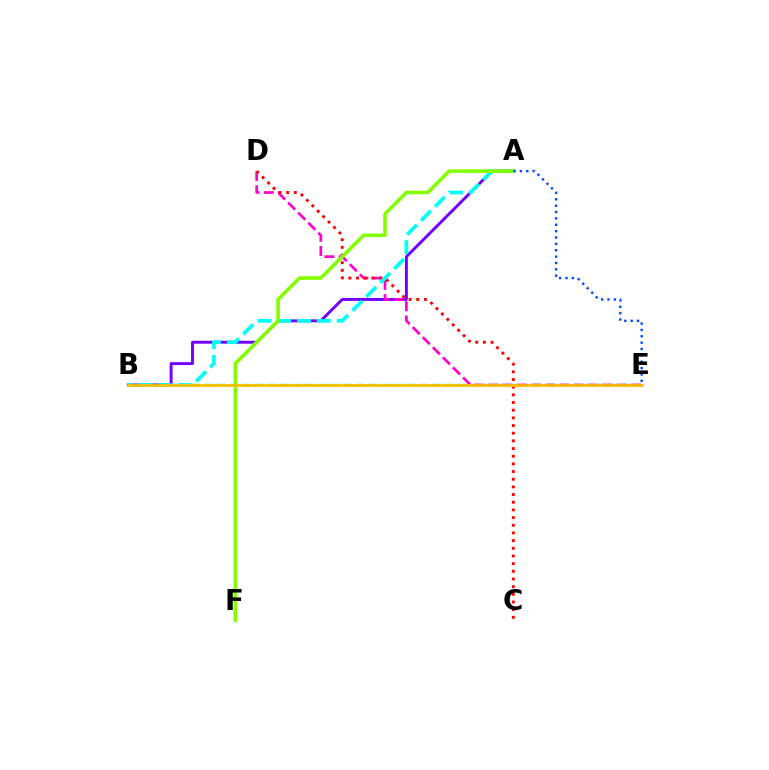{('B', 'E'): [{'color': '#00ff39', 'line_style': 'dashed', 'thickness': 1.72}, {'color': '#ffbd00', 'line_style': 'solid', 'thickness': 1.96}], ('A', 'B'): [{'color': '#7200ff', 'line_style': 'solid', 'thickness': 2.11}, {'color': '#00fff6', 'line_style': 'dashed', 'thickness': 2.69}], ('D', 'E'): [{'color': '#ff00cf', 'line_style': 'dashed', 'thickness': 1.94}], ('C', 'D'): [{'color': '#ff0000', 'line_style': 'dotted', 'thickness': 2.08}], ('A', 'F'): [{'color': '#84ff00', 'line_style': 'solid', 'thickness': 2.59}], ('A', 'E'): [{'color': '#004bff', 'line_style': 'dotted', 'thickness': 1.73}]}